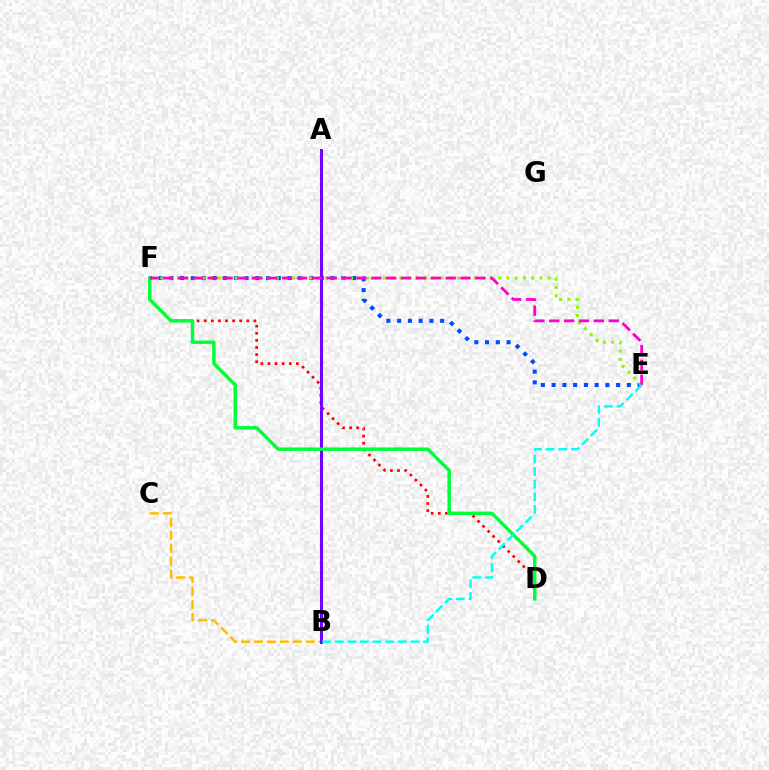{('E', 'F'): [{'color': '#004bff', 'line_style': 'dotted', 'thickness': 2.92}, {'color': '#84ff00', 'line_style': 'dotted', 'thickness': 2.24}, {'color': '#ff00cf', 'line_style': 'dashed', 'thickness': 2.02}], ('B', 'C'): [{'color': '#ffbd00', 'line_style': 'dashed', 'thickness': 1.76}], ('D', 'F'): [{'color': '#ff0000', 'line_style': 'dotted', 'thickness': 1.93}, {'color': '#00ff39', 'line_style': 'solid', 'thickness': 2.48}], ('A', 'B'): [{'color': '#7200ff', 'line_style': 'solid', 'thickness': 2.15}], ('B', 'E'): [{'color': '#00fff6', 'line_style': 'dashed', 'thickness': 1.71}]}